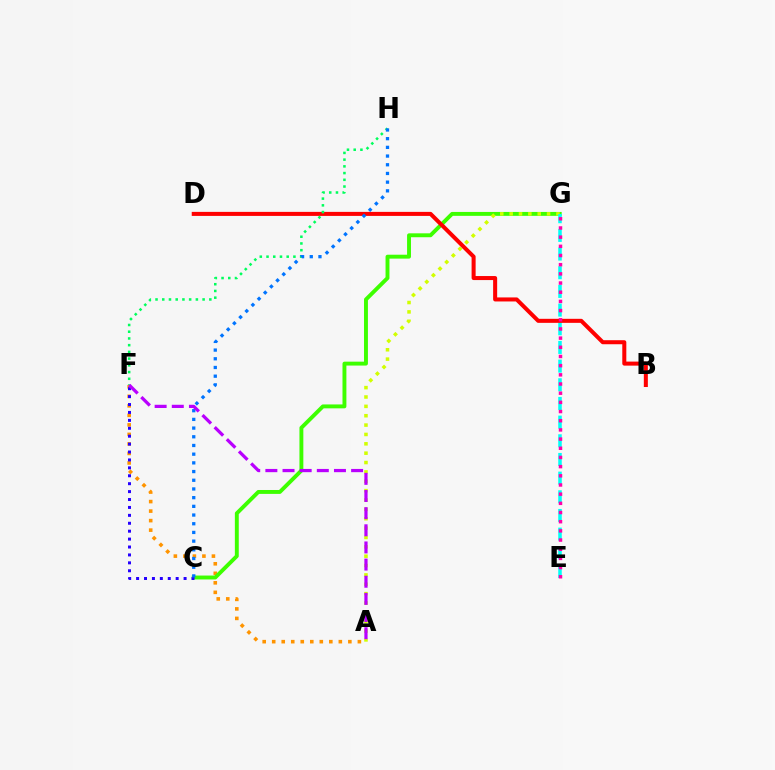{('A', 'F'): [{'color': '#ff9400', 'line_style': 'dotted', 'thickness': 2.59}, {'color': '#b900ff', 'line_style': 'dashed', 'thickness': 2.33}], ('C', 'G'): [{'color': '#3dff00', 'line_style': 'solid', 'thickness': 2.81}], ('A', 'G'): [{'color': '#d1ff00', 'line_style': 'dotted', 'thickness': 2.54}], ('E', 'G'): [{'color': '#00fff6', 'line_style': 'dashed', 'thickness': 2.54}, {'color': '#ff00ac', 'line_style': 'dotted', 'thickness': 2.49}], ('C', 'F'): [{'color': '#2500ff', 'line_style': 'dotted', 'thickness': 2.15}], ('B', 'D'): [{'color': '#ff0000', 'line_style': 'solid', 'thickness': 2.9}], ('F', 'H'): [{'color': '#00ff5c', 'line_style': 'dotted', 'thickness': 1.83}], ('C', 'H'): [{'color': '#0074ff', 'line_style': 'dotted', 'thickness': 2.36}]}